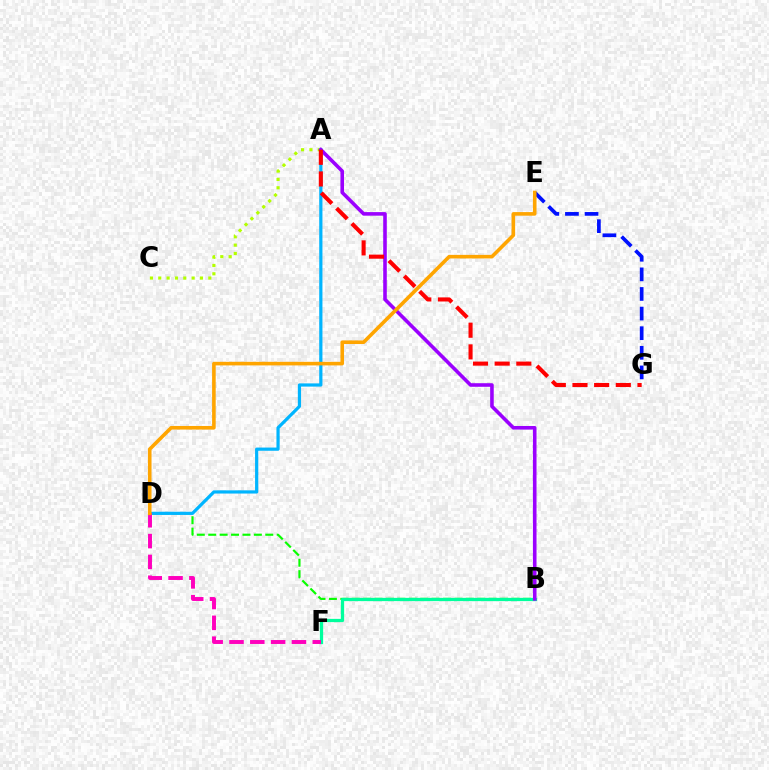{('A', 'C'): [{'color': '#b3ff00', 'line_style': 'dotted', 'thickness': 2.27}], ('B', 'D'): [{'color': '#08ff00', 'line_style': 'dashed', 'thickness': 1.55}], ('B', 'F'): [{'color': '#00ff9d', 'line_style': 'solid', 'thickness': 2.34}], ('A', 'D'): [{'color': '#00b5ff', 'line_style': 'solid', 'thickness': 2.31}], ('D', 'F'): [{'color': '#ff00bd', 'line_style': 'dashed', 'thickness': 2.83}], ('E', 'G'): [{'color': '#0010ff', 'line_style': 'dashed', 'thickness': 2.66}], ('A', 'B'): [{'color': '#9b00ff', 'line_style': 'solid', 'thickness': 2.58}], ('A', 'G'): [{'color': '#ff0000', 'line_style': 'dashed', 'thickness': 2.94}], ('D', 'E'): [{'color': '#ffa500', 'line_style': 'solid', 'thickness': 2.59}]}